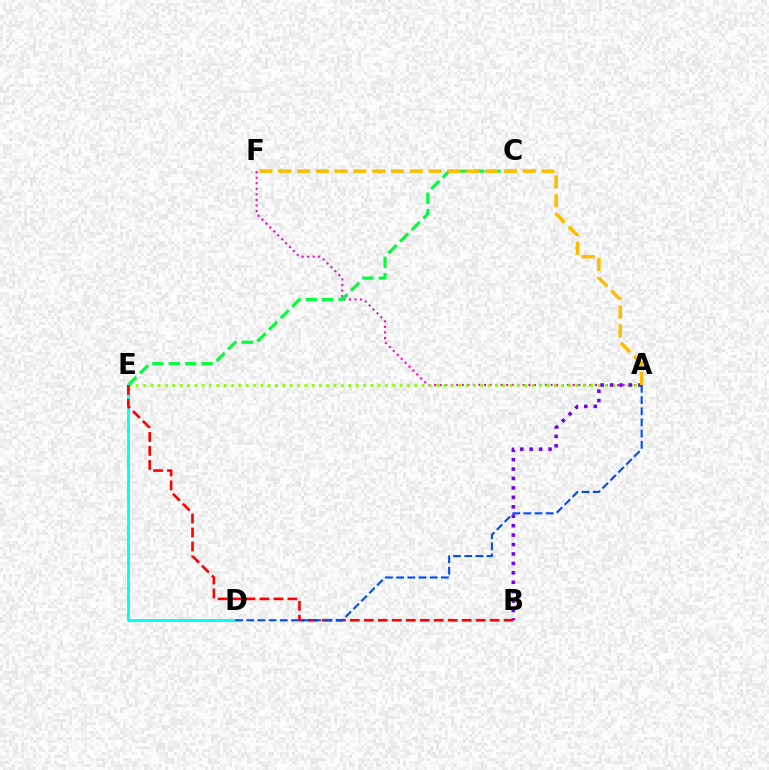{('A', 'F'): [{'color': '#ff00cf', 'line_style': 'dotted', 'thickness': 1.51}, {'color': '#ffbd00', 'line_style': 'dashed', 'thickness': 2.56}], ('A', 'E'): [{'color': '#84ff00', 'line_style': 'dotted', 'thickness': 1.99}], ('A', 'B'): [{'color': '#7200ff', 'line_style': 'dotted', 'thickness': 2.56}], ('C', 'E'): [{'color': '#00ff39', 'line_style': 'dashed', 'thickness': 2.22}], ('D', 'E'): [{'color': '#00fff6', 'line_style': 'solid', 'thickness': 2.09}], ('B', 'E'): [{'color': '#ff0000', 'line_style': 'dashed', 'thickness': 1.9}], ('A', 'D'): [{'color': '#004bff', 'line_style': 'dashed', 'thickness': 1.52}]}